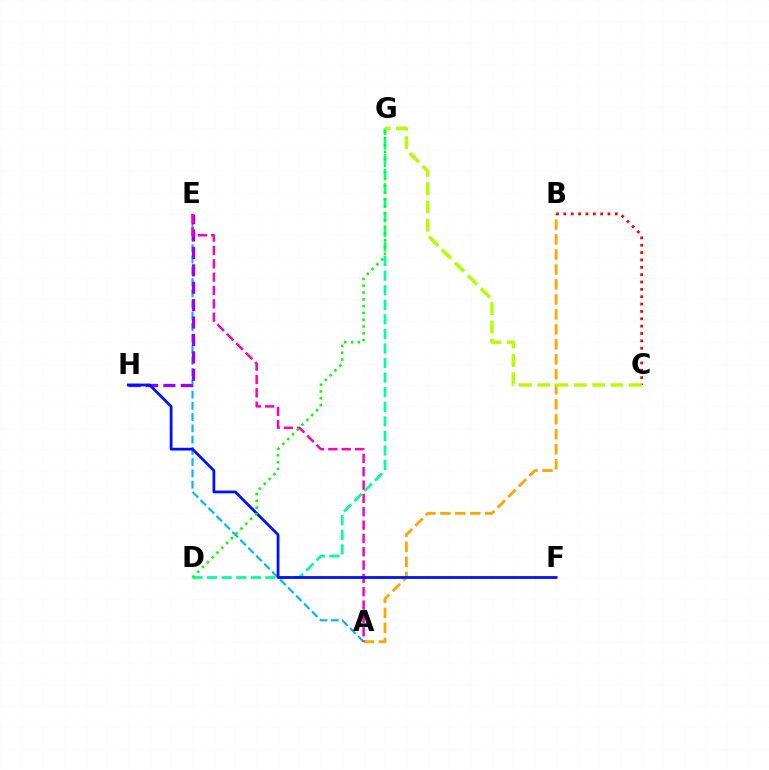{('D', 'G'): [{'color': '#00ff9d', 'line_style': 'dashed', 'thickness': 1.98}, {'color': '#08ff00', 'line_style': 'dotted', 'thickness': 1.85}], ('A', 'E'): [{'color': '#00b5ff', 'line_style': 'dashed', 'thickness': 1.53}, {'color': '#ff00bd', 'line_style': 'dashed', 'thickness': 1.81}], ('A', 'B'): [{'color': '#ffa500', 'line_style': 'dashed', 'thickness': 2.04}], ('B', 'C'): [{'color': '#ff0000', 'line_style': 'dotted', 'thickness': 2.0}], ('C', 'G'): [{'color': '#b3ff00', 'line_style': 'dashed', 'thickness': 2.49}], ('E', 'H'): [{'color': '#9b00ff', 'line_style': 'dashed', 'thickness': 2.36}], ('F', 'H'): [{'color': '#0010ff', 'line_style': 'solid', 'thickness': 2.0}]}